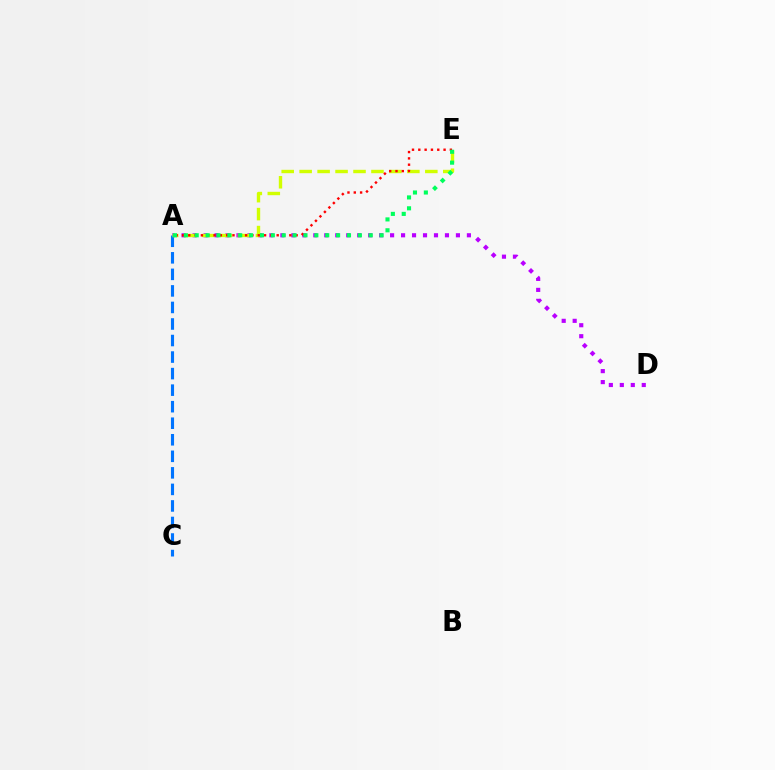{('A', 'D'): [{'color': '#b900ff', 'line_style': 'dotted', 'thickness': 2.98}], ('A', 'C'): [{'color': '#0074ff', 'line_style': 'dashed', 'thickness': 2.25}], ('A', 'E'): [{'color': '#d1ff00', 'line_style': 'dashed', 'thickness': 2.44}, {'color': '#ff0000', 'line_style': 'dotted', 'thickness': 1.72}, {'color': '#00ff5c', 'line_style': 'dotted', 'thickness': 2.96}]}